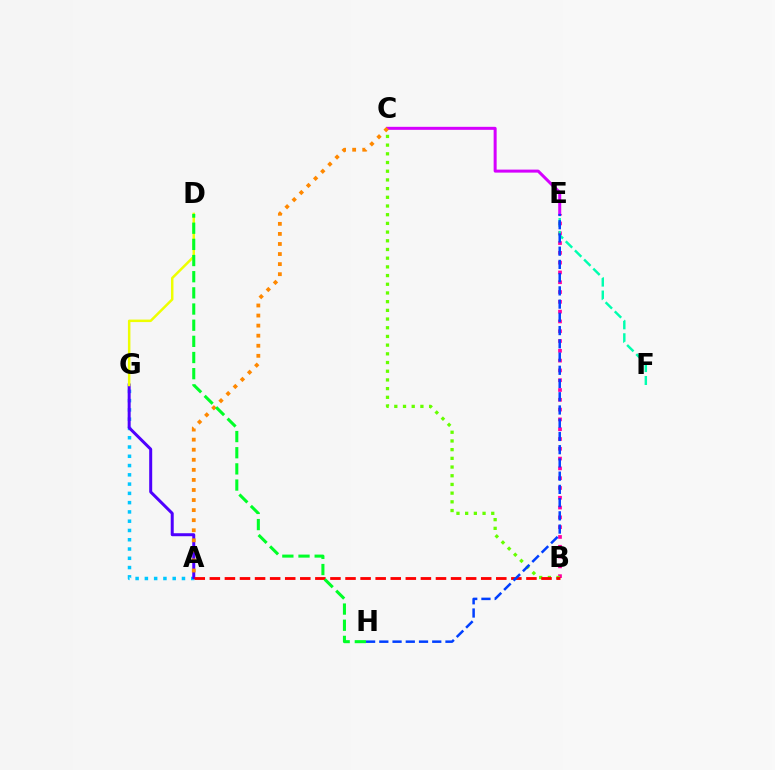{('A', 'G'): [{'color': '#00c7ff', 'line_style': 'dotted', 'thickness': 2.52}, {'color': '#4f00ff', 'line_style': 'solid', 'thickness': 2.16}], ('B', 'E'): [{'color': '#ff00a0', 'line_style': 'dotted', 'thickness': 2.66}], ('E', 'F'): [{'color': '#00ffaf', 'line_style': 'dashed', 'thickness': 1.76}], ('B', 'C'): [{'color': '#66ff00', 'line_style': 'dotted', 'thickness': 2.36}], ('A', 'B'): [{'color': '#ff0000', 'line_style': 'dashed', 'thickness': 2.05}], ('D', 'G'): [{'color': '#eeff00', 'line_style': 'solid', 'thickness': 1.79}], ('C', 'E'): [{'color': '#d600ff', 'line_style': 'solid', 'thickness': 2.17}], ('E', 'H'): [{'color': '#003fff', 'line_style': 'dashed', 'thickness': 1.8}], ('A', 'C'): [{'color': '#ff8800', 'line_style': 'dotted', 'thickness': 2.73}], ('D', 'H'): [{'color': '#00ff27', 'line_style': 'dashed', 'thickness': 2.2}]}